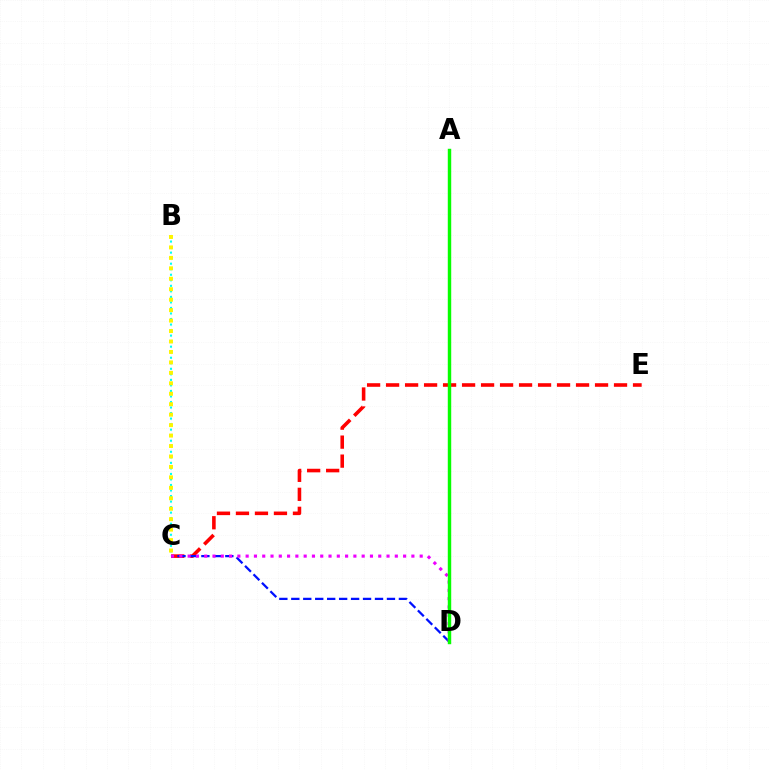{('C', 'E'): [{'color': '#ff0000', 'line_style': 'dashed', 'thickness': 2.58}], ('B', 'C'): [{'color': '#00fff6', 'line_style': 'dotted', 'thickness': 1.5}, {'color': '#fcf500', 'line_style': 'dotted', 'thickness': 2.84}], ('C', 'D'): [{'color': '#0010ff', 'line_style': 'dashed', 'thickness': 1.62}, {'color': '#ee00ff', 'line_style': 'dotted', 'thickness': 2.25}], ('A', 'D'): [{'color': '#08ff00', 'line_style': 'solid', 'thickness': 2.47}]}